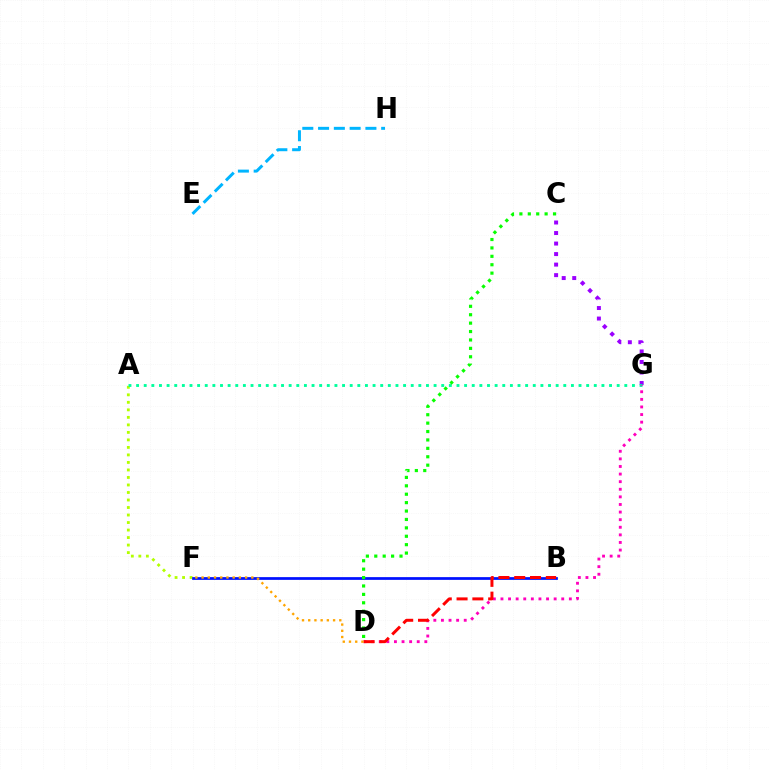{('C', 'G'): [{'color': '#9b00ff', 'line_style': 'dotted', 'thickness': 2.86}], ('A', 'F'): [{'color': '#b3ff00', 'line_style': 'dotted', 'thickness': 2.04}], ('A', 'G'): [{'color': '#00ff9d', 'line_style': 'dotted', 'thickness': 2.07}], ('D', 'G'): [{'color': '#ff00bd', 'line_style': 'dotted', 'thickness': 2.06}], ('B', 'F'): [{'color': '#0010ff', 'line_style': 'solid', 'thickness': 1.97}], ('B', 'D'): [{'color': '#ff0000', 'line_style': 'dashed', 'thickness': 2.15}], ('D', 'F'): [{'color': '#ffa500', 'line_style': 'dotted', 'thickness': 1.69}], ('E', 'H'): [{'color': '#00b5ff', 'line_style': 'dashed', 'thickness': 2.14}], ('C', 'D'): [{'color': '#08ff00', 'line_style': 'dotted', 'thickness': 2.28}]}